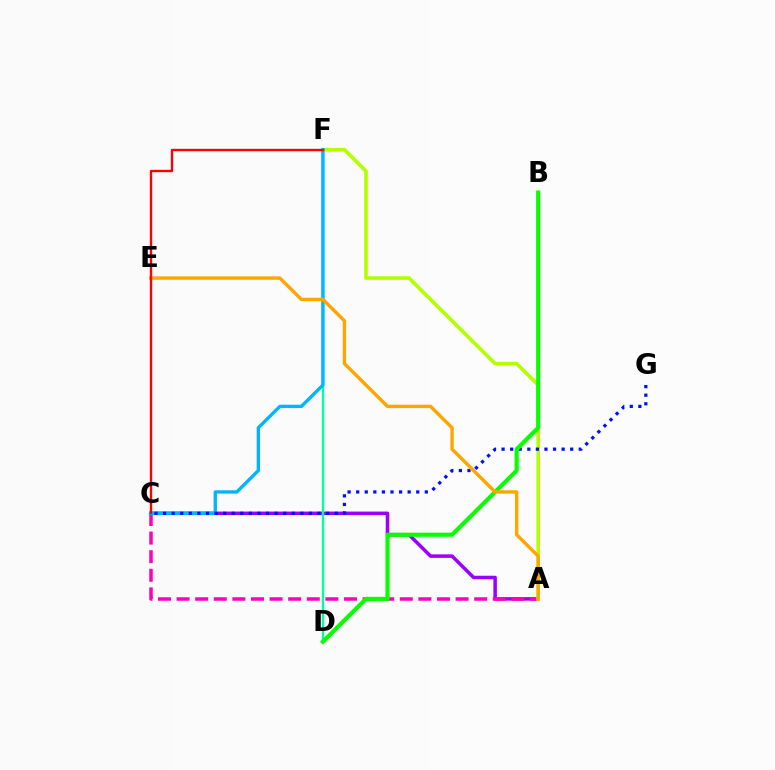{('A', 'C'): [{'color': '#9b00ff', 'line_style': 'solid', 'thickness': 2.53}, {'color': '#ff00bd', 'line_style': 'dashed', 'thickness': 2.53}], ('A', 'F'): [{'color': '#b3ff00', 'line_style': 'solid', 'thickness': 2.6}], ('D', 'F'): [{'color': '#00ff9d', 'line_style': 'solid', 'thickness': 1.67}], ('C', 'F'): [{'color': '#00b5ff', 'line_style': 'solid', 'thickness': 2.4}, {'color': '#ff0000', 'line_style': 'solid', 'thickness': 1.7}], ('C', 'G'): [{'color': '#0010ff', 'line_style': 'dotted', 'thickness': 2.33}], ('B', 'D'): [{'color': '#08ff00', 'line_style': 'solid', 'thickness': 2.98}], ('A', 'E'): [{'color': '#ffa500', 'line_style': 'solid', 'thickness': 2.44}]}